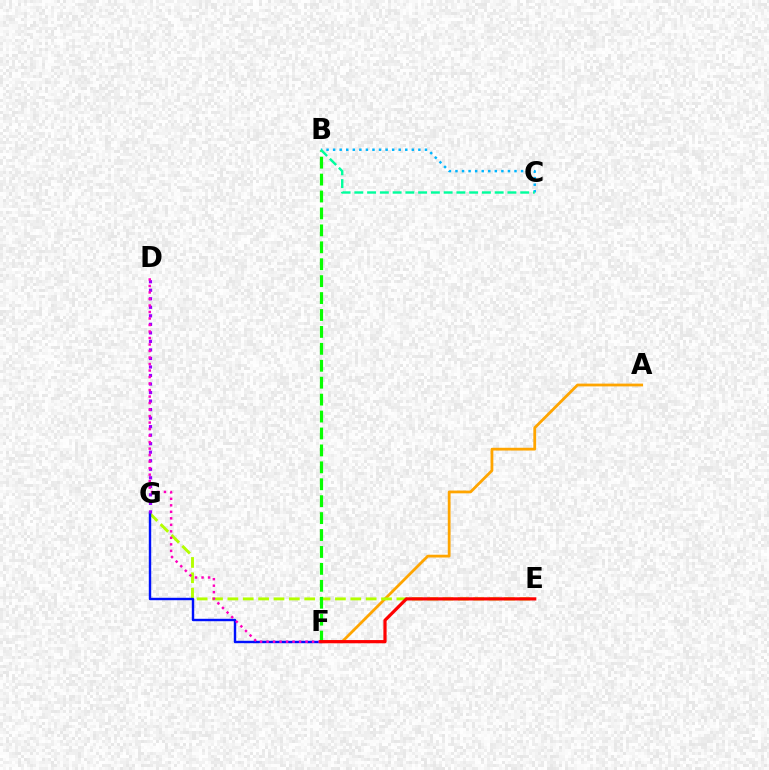{('A', 'F'): [{'color': '#ffa500', 'line_style': 'solid', 'thickness': 2.0}], ('E', 'G'): [{'color': '#b3ff00', 'line_style': 'dashed', 'thickness': 2.09}], ('B', 'C'): [{'color': '#00b5ff', 'line_style': 'dotted', 'thickness': 1.78}, {'color': '#00ff9d', 'line_style': 'dashed', 'thickness': 1.73}], ('F', 'G'): [{'color': '#0010ff', 'line_style': 'solid', 'thickness': 1.74}], ('B', 'F'): [{'color': '#08ff00', 'line_style': 'dashed', 'thickness': 2.3}], ('D', 'G'): [{'color': '#9b00ff', 'line_style': 'dotted', 'thickness': 2.32}], ('D', 'F'): [{'color': '#ff00bd', 'line_style': 'dotted', 'thickness': 1.77}], ('E', 'F'): [{'color': '#ff0000', 'line_style': 'solid', 'thickness': 2.3}]}